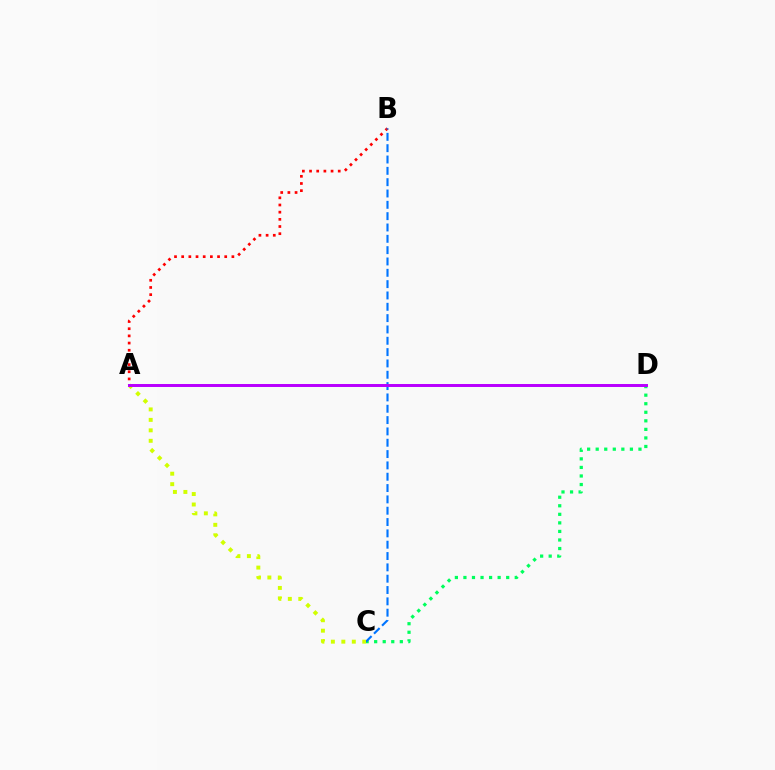{('C', 'D'): [{'color': '#00ff5c', 'line_style': 'dotted', 'thickness': 2.32}], ('A', 'B'): [{'color': '#ff0000', 'line_style': 'dotted', 'thickness': 1.95}], ('B', 'C'): [{'color': '#0074ff', 'line_style': 'dashed', 'thickness': 1.54}], ('A', 'C'): [{'color': '#d1ff00', 'line_style': 'dotted', 'thickness': 2.84}], ('A', 'D'): [{'color': '#b900ff', 'line_style': 'solid', 'thickness': 2.14}]}